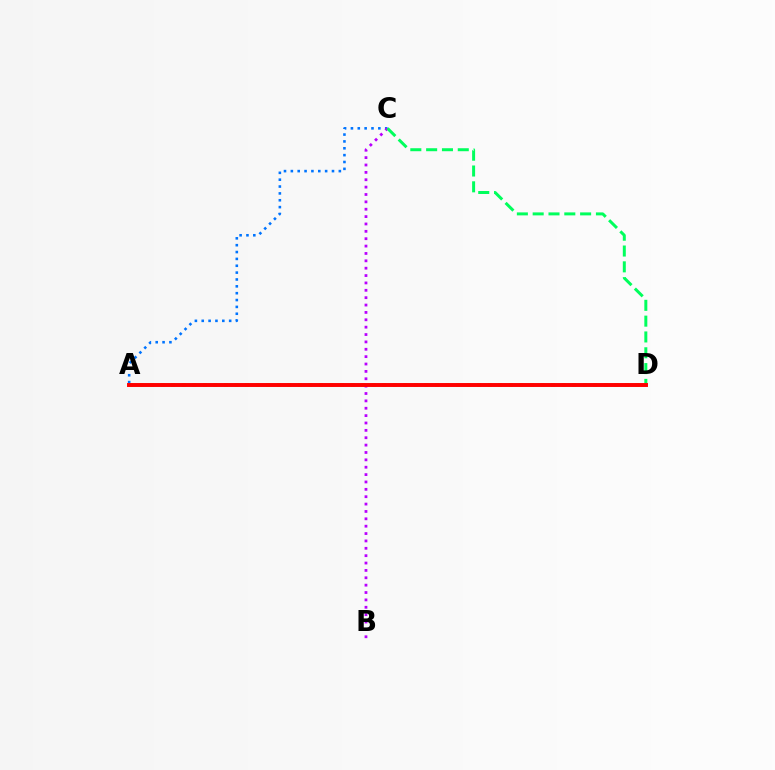{('A', 'D'): [{'color': '#d1ff00', 'line_style': 'dotted', 'thickness': 2.87}, {'color': '#ff0000', 'line_style': 'solid', 'thickness': 2.83}], ('A', 'C'): [{'color': '#0074ff', 'line_style': 'dotted', 'thickness': 1.86}], ('B', 'C'): [{'color': '#b900ff', 'line_style': 'dotted', 'thickness': 2.0}], ('C', 'D'): [{'color': '#00ff5c', 'line_style': 'dashed', 'thickness': 2.15}]}